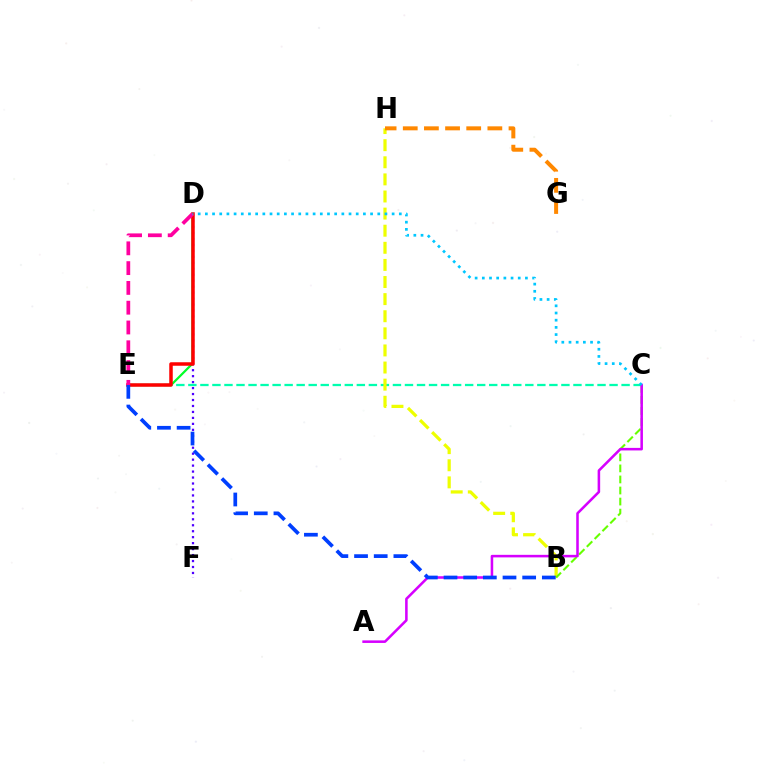{('D', 'F'): [{'color': '#4f00ff', 'line_style': 'dotted', 'thickness': 1.62}], ('D', 'E'): [{'color': '#00ff27', 'line_style': 'solid', 'thickness': 1.59}, {'color': '#ff0000', 'line_style': 'solid', 'thickness': 2.52}, {'color': '#ff00a0', 'line_style': 'dashed', 'thickness': 2.69}], ('C', 'E'): [{'color': '#00ffaf', 'line_style': 'dashed', 'thickness': 1.63}], ('B', 'H'): [{'color': '#eeff00', 'line_style': 'dashed', 'thickness': 2.32}], ('B', 'C'): [{'color': '#66ff00', 'line_style': 'dashed', 'thickness': 1.5}], ('A', 'C'): [{'color': '#d600ff', 'line_style': 'solid', 'thickness': 1.84}], ('B', 'E'): [{'color': '#003fff', 'line_style': 'dashed', 'thickness': 2.67}], ('G', 'H'): [{'color': '#ff8800', 'line_style': 'dashed', 'thickness': 2.87}], ('C', 'D'): [{'color': '#00c7ff', 'line_style': 'dotted', 'thickness': 1.95}]}